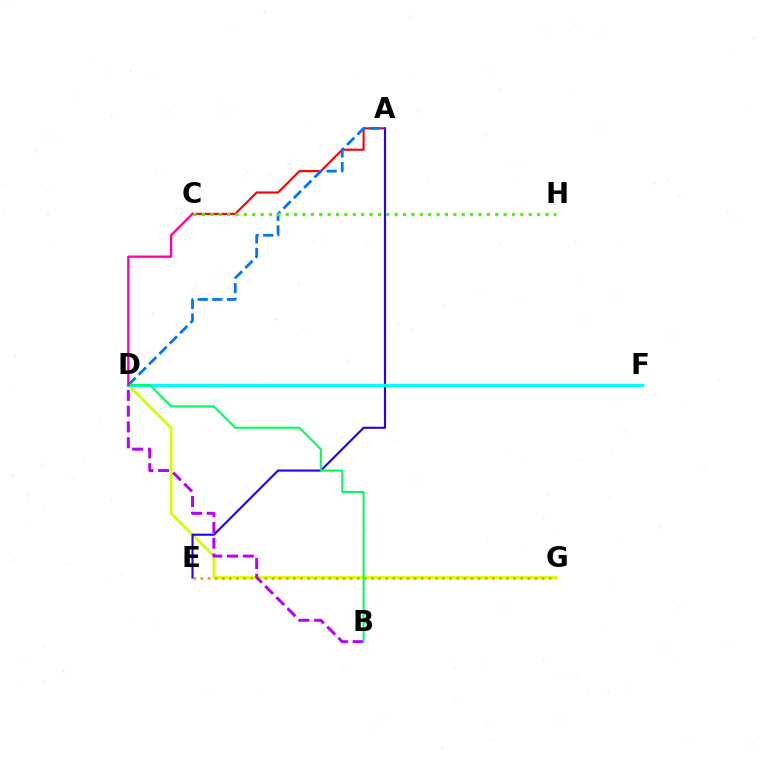{('A', 'C'): [{'color': '#ff0000', 'line_style': 'solid', 'thickness': 1.54}], ('D', 'G'): [{'color': '#d1ff00', 'line_style': 'solid', 'thickness': 1.96}], ('E', 'G'): [{'color': '#ff9400', 'line_style': 'dotted', 'thickness': 1.93}], ('A', 'E'): [{'color': '#2500ff', 'line_style': 'solid', 'thickness': 1.52}], ('A', 'D'): [{'color': '#0074ff', 'line_style': 'dashed', 'thickness': 1.99}], ('D', 'F'): [{'color': '#00fff6', 'line_style': 'solid', 'thickness': 2.34}], ('B', 'D'): [{'color': '#b900ff', 'line_style': 'dashed', 'thickness': 2.14}, {'color': '#00ff5c', 'line_style': 'solid', 'thickness': 1.51}], ('C', 'D'): [{'color': '#ff00ac', 'line_style': 'solid', 'thickness': 1.67}], ('C', 'H'): [{'color': '#3dff00', 'line_style': 'dotted', 'thickness': 2.28}]}